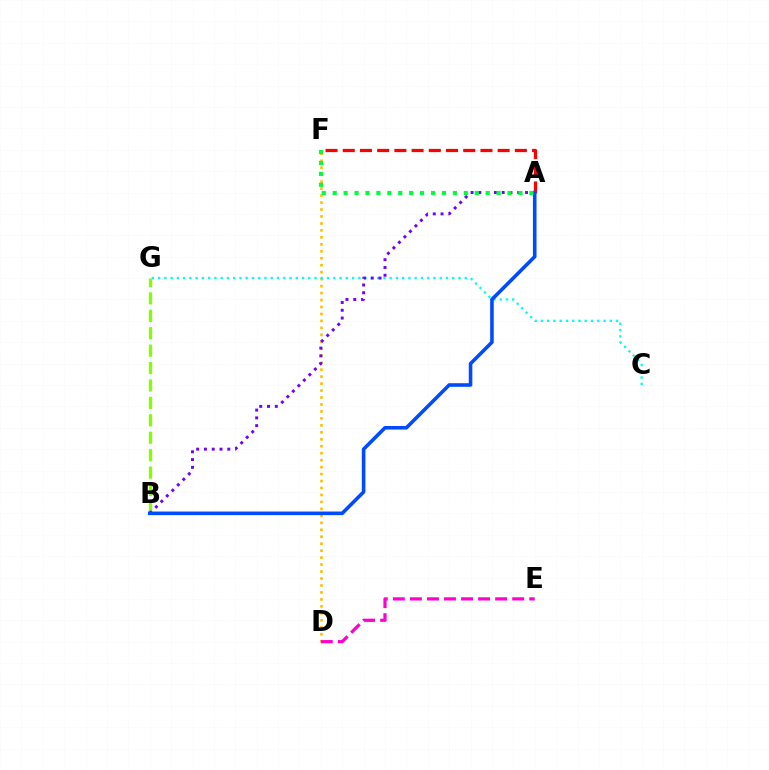{('D', 'F'): [{'color': '#ffbd00', 'line_style': 'dotted', 'thickness': 1.89}], ('C', 'G'): [{'color': '#00fff6', 'line_style': 'dotted', 'thickness': 1.7}], ('A', 'F'): [{'color': '#ff0000', 'line_style': 'dashed', 'thickness': 2.34}, {'color': '#00ff39', 'line_style': 'dotted', 'thickness': 2.97}], ('D', 'E'): [{'color': '#ff00cf', 'line_style': 'dashed', 'thickness': 2.32}], ('B', 'G'): [{'color': '#84ff00', 'line_style': 'dashed', 'thickness': 2.37}], ('A', 'B'): [{'color': '#7200ff', 'line_style': 'dotted', 'thickness': 2.11}, {'color': '#004bff', 'line_style': 'solid', 'thickness': 2.58}]}